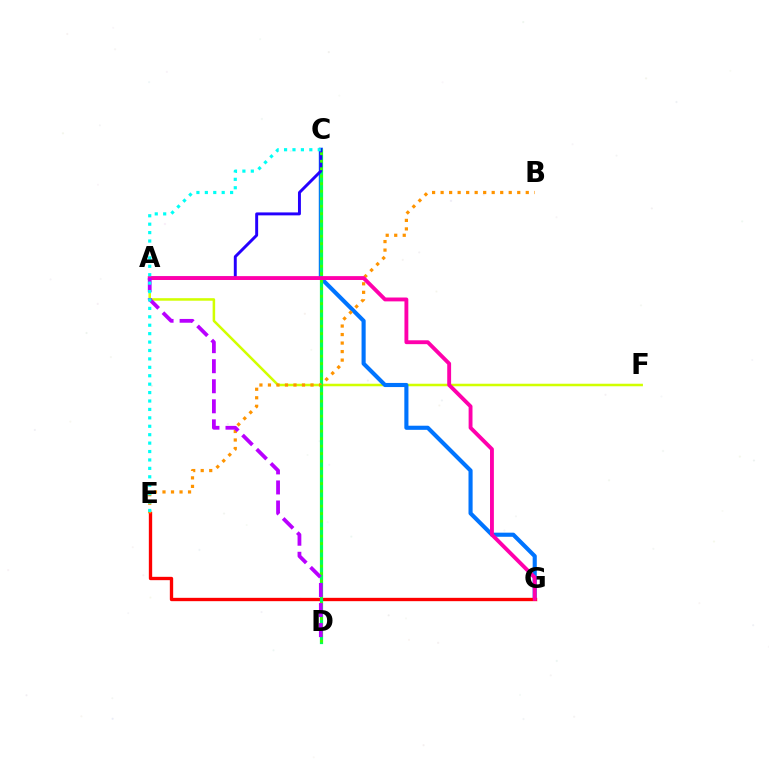{('A', 'F'): [{'color': '#d1ff00', 'line_style': 'solid', 'thickness': 1.82}], ('C', 'G'): [{'color': '#0074ff', 'line_style': 'solid', 'thickness': 2.96}], ('E', 'G'): [{'color': '#ff0000', 'line_style': 'solid', 'thickness': 2.4}], ('C', 'D'): [{'color': '#00ff5c', 'line_style': 'solid', 'thickness': 2.31}, {'color': '#3dff00', 'line_style': 'dotted', 'thickness': 2.04}], ('A', 'C'): [{'color': '#2500ff', 'line_style': 'solid', 'thickness': 2.12}], ('B', 'E'): [{'color': '#ff9400', 'line_style': 'dotted', 'thickness': 2.31}], ('A', 'G'): [{'color': '#ff00ac', 'line_style': 'solid', 'thickness': 2.79}], ('A', 'D'): [{'color': '#b900ff', 'line_style': 'dashed', 'thickness': 2.72}], ('C', 'E'): [{'color': '#00fff6', 'line_style': 'dotted', 'thickness': 2.29}]}